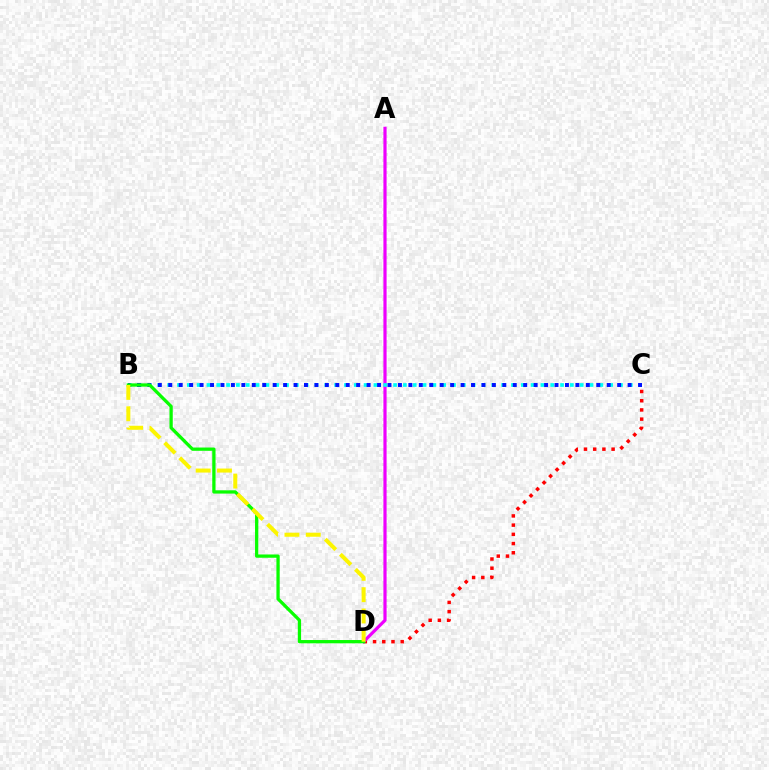{('C', 'D'): [{'color': '#ff0000', 'line_style': 'dotted', 'thickness': 2.5}], ('A', 'D'): [{'color': '#ee00ff', 'line_style': 'solid', 'thickness': 2.29}], ('B', 'C'): [{'color': '#00fff6', 'line_style': 'dotted', 'thickness': 2.67}, {'color': '#0010ff', 'line_style': 'dotted', 'thickness': 2.84}], ('B', 'D'): [{'color': '#08ff00', 'line_style': 'solid', 'thickness': 2.36}, {'color': '#fcf500', 'line_style': 'dashed', 'thickness': 2.9}]}